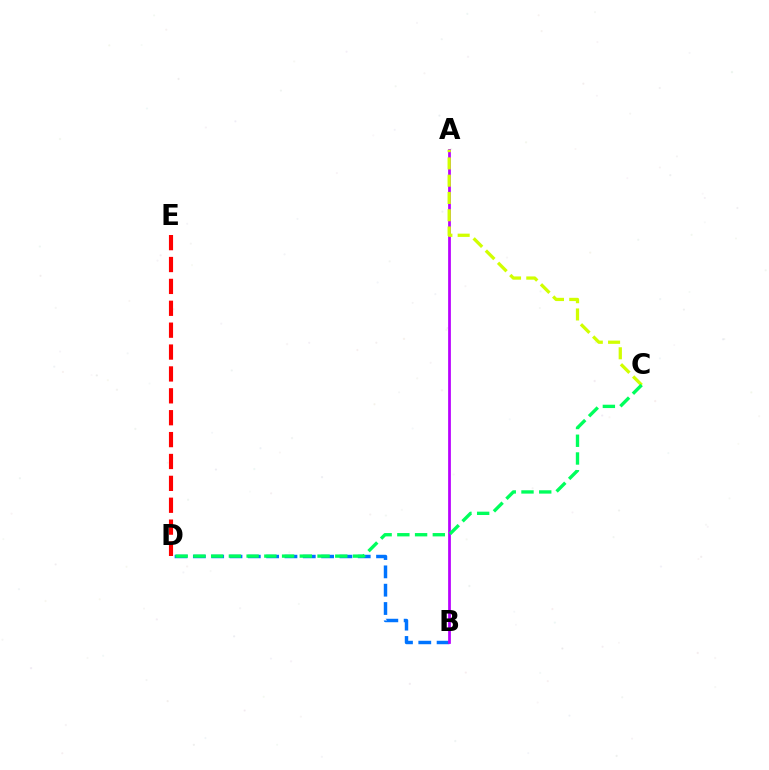{('D', 'E'): [{'color': '#ff0000', 'line_style': 'dashed', 'thickness': 2.97}], ('B', 'D'): [{'color': '#0074ff', 'line_style': 'dashed', 'thickness': 2.49}], ('A', 'B'): [{'color': '#b900ff', 'line_style': 'solid', 'thickness': 1.98}], ('A', 'C'): [{'color': '#d1ff00', 'line_style': 'dashed', 'thickness': 2.35}], ('C', 'D'): [{'color': '#00ff5c', 'line_style': 'dashed', 'thickness': 2.41}]}